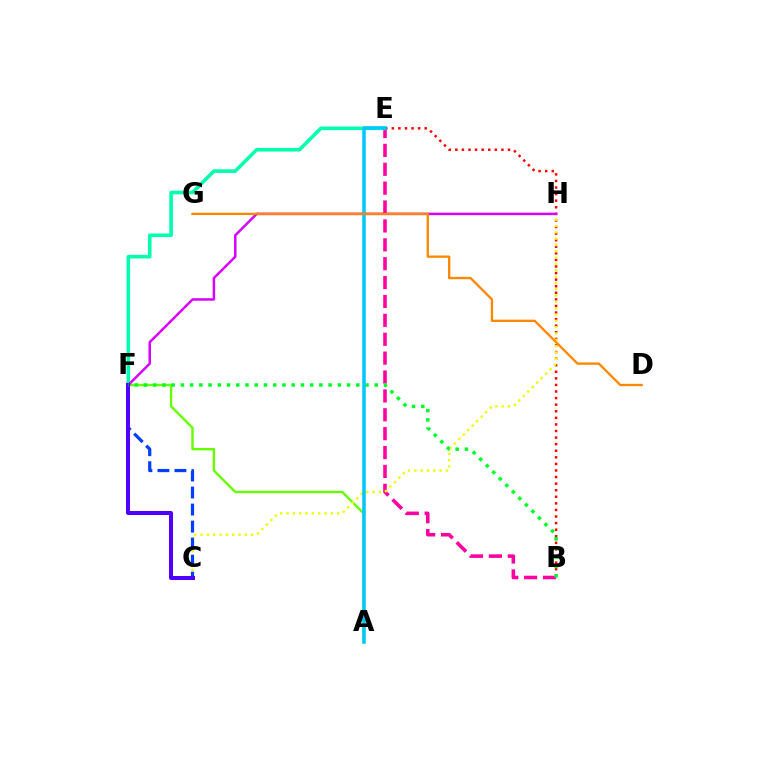{('A', 'F'): [{'color': '#66ff00', 'line_style': 'solid', 'thickness': 1.73}], ('B', 'E'): [{'color': '#ff00a0', 'line_style': 'dashed', 'thickness': 2.57}, {'color': '#ff0000', 'line_style': 'dotted', 'thickness': 1.79}], ('E', 'F'): [{'color': '#00ffaf', 'line_style': 'solid', 'thickness': 2.59}], ('C', 'H'): [{'color': '#eeff00', 'line_style': 'dotted', 'thickness': 1.72}], ('F', 'H'): [{'color': '#d600ff', 'line_style': 'solid', 'thickness': 1.79}], ('C', 'F'): [{'color': '#003fff', 'line_style': 'dashed', 'thickness': 2.31}, {'color': '#4f00ff', 'line_style': 'solid', 'thickness': 2.89}], ('B', 'F'): [{'color': '#00ff27', 'line_style': 'dotted', 'thickness': 2.51}], ('A', 'E'): [{'color': '#00c7ff', 'line_style': 'solid', 'thickness': 2.52}], ('D', 'G'): [{'color': '#ff8800', 'line_style': 'solid', 'thickness': 1.68}]}